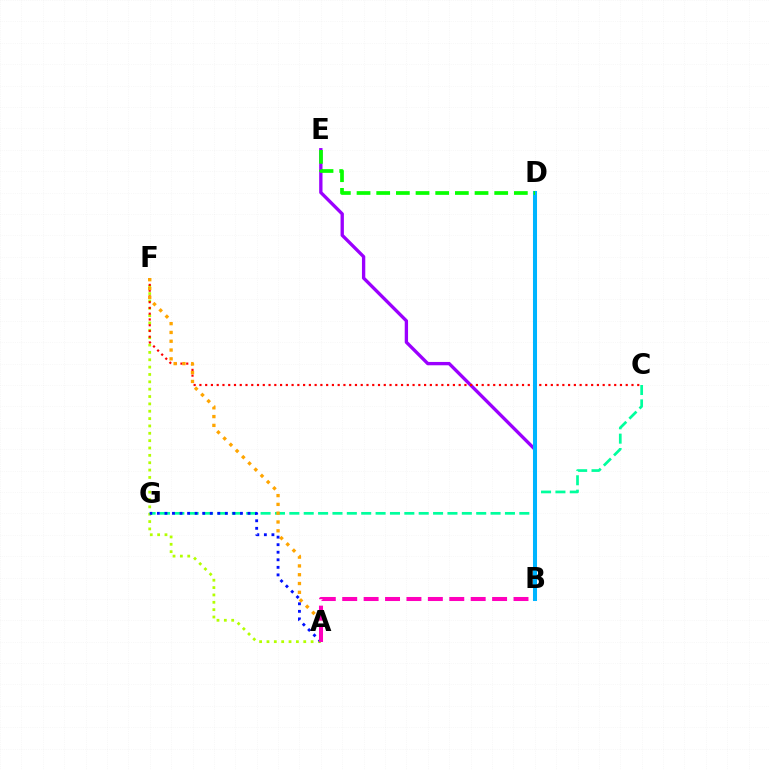{('A', 'F'): [{'color': '#b3ff00', 'line_style': 'dotted', 'thickness': 2.0}, {'color': '#ffa500', 'line_style': 'dotted', 'thickness': 2.39}], ('B', 'E'): [{'color': '#9b00ff', 'line_style': 'solid', 'thickness': 2.4}], ('C', 'F'): [{'color': '#ff0000', 'line_style': 'dotted', 'thickness': 1.57}], ('C', 'G'): [{'color': '#00ff9d', 'line_style': 'dashed', 'thickness': 1.95}], ('A', 'G'): [{'color': '#0010ff', 'line_style': 'dotted', 'thickness': 2.05}], ('A', 'B'): [{'color': '#ff00bd', 'line_style': 'dashed', 'thickness': 2.91}], ('B', 'D'): [{'color': '#00b5ff', 'line_style': 'solid', 'thickness': 2.91}], ('D', 'E'): [{'color': '#08ff00', 'line_style': 'dashed', 'thickness': 2.67}]}